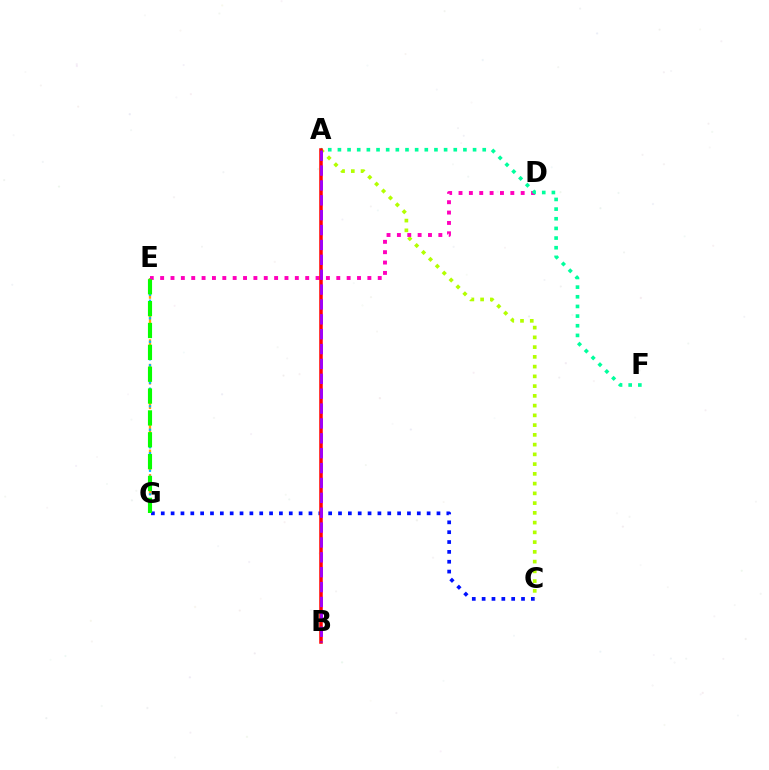{('C', 'G'): [{'color': '#0010ff', 'line_style': 'dotted', 'thickness': 2.68}], ('E', 'G'): [{'color': '#ffa500', 'line_style': 'dashed', 'thickness': 1.66}, {'color': '#00b5ff', 'line_style': 'dotted', 'thickness': 1.59}, {'color': '#08ff00', 'line_style': 'dashed', 'thickness': 2.97}], ('A', 'C'): [{'color': '#b3ff00', 'line_style': 'dotted', 'thickness': 2.65}], ('D', 'E'): [{'color': '#ff00bd', 'line_style': 'dotted', 'thickness': 2.82}], ('A', 'F'): [{'color': '#00ff9d', 'line_style': 'dotted', 'thickness': 2.62}], ('A', 'B'): [{'color': '#ff0000', 'line_style': 'solid', 'thickness': 2.53}, {'color': '#9b00ff', 'line_style': 'dashed', 'thickness': 2.02}]}